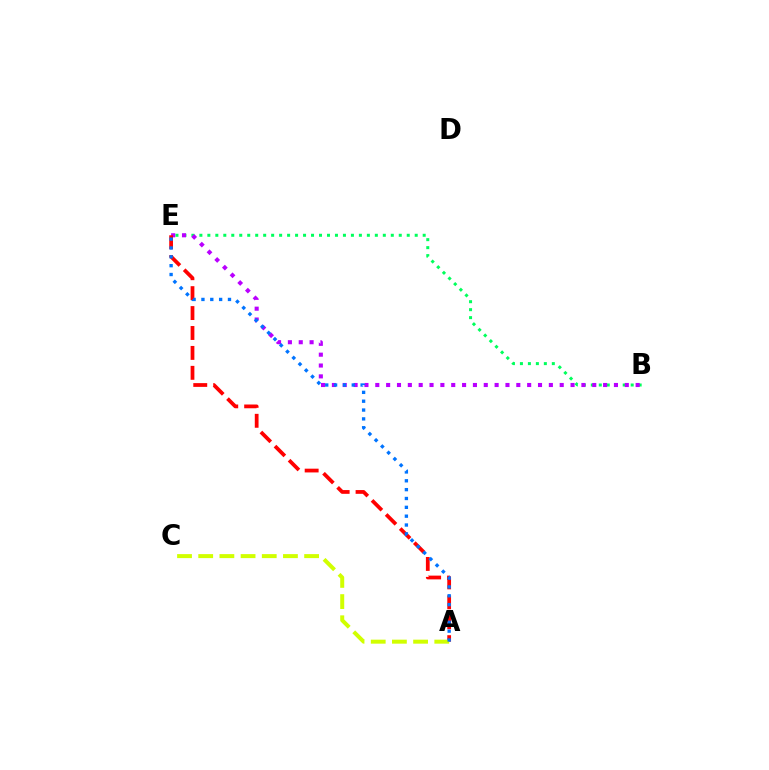{('B', 'E'): [{'color': '#00ff5c', 'line_style': 'dotted', 'thickness': 2.17}, {'color': '#b900ff', 'line_style': 'dotted', 'thickness': 2.95}], ('A', 'E'): [{'color': '#ff0000', 'line_style': 'dashed', 'thickness': 2.71}, {'color': '#0074ff', 'line_style': 'dotted', 'thickness': 2.4}], ('A', 'C'): [{'color': '#d1ff00', 'line_style': 'dashed', 'thickness': 2.88}]}